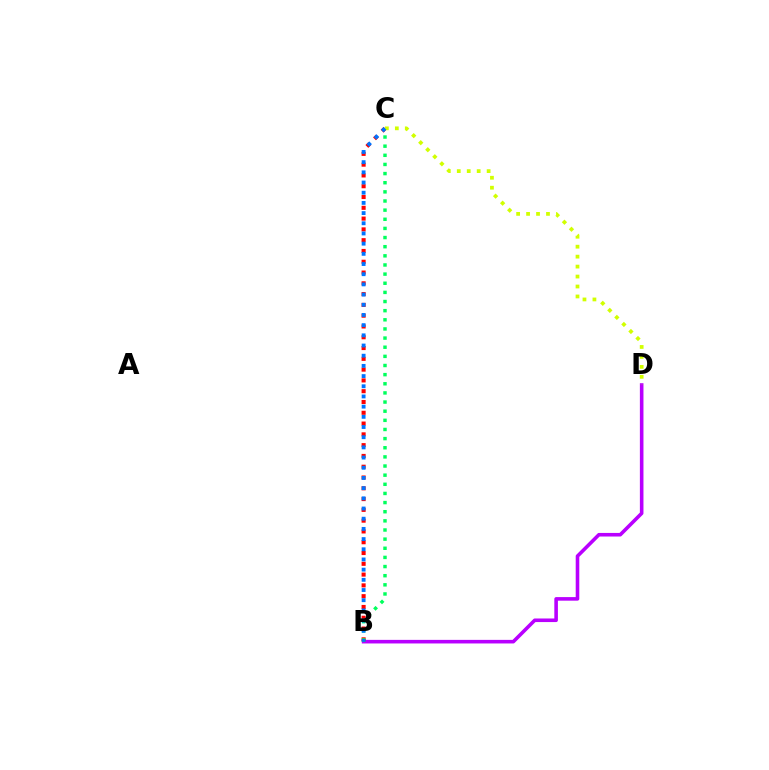{('B', 'D'): [{'color': '#b900ff', 'line_style': 'solid', 'thickness': 2.58}], ('B', 'C'): [{'color': '#ff0000', 'line_style': 'dotted', 'thickness': 2.93}, {'color': '#00ff5c', 'line_style': 'dotted', 'thickness': 2.48}, {'color': '#0074ff', 'line_style': 'dotted', 'thickness': 2.77}], ('C', 'D'): [{'color': '#d1ff00', 'line_style': 'dotted', 'thickness': 2.7}]}